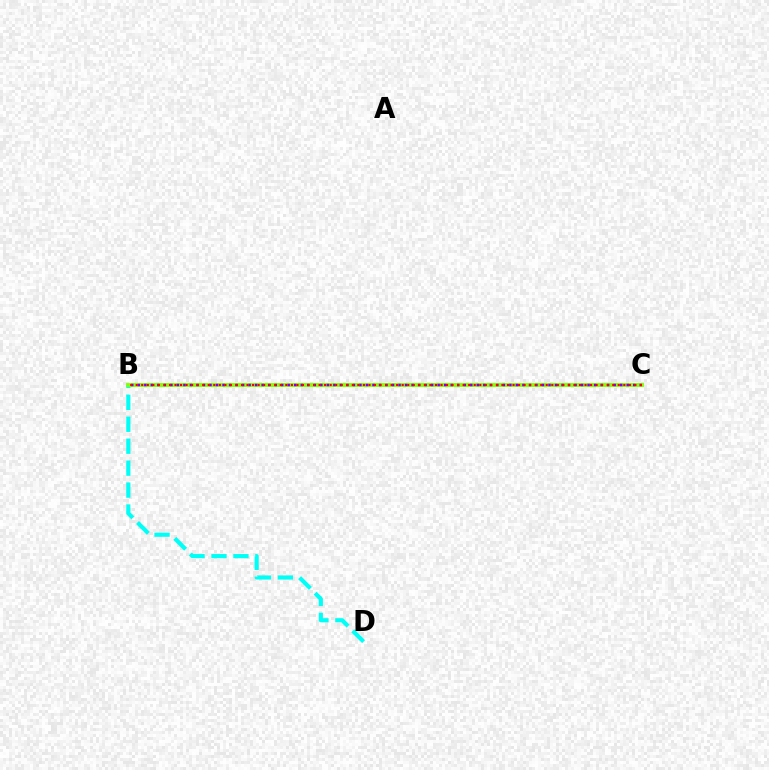{('B', 'D'): [{'color': '#00fff6', 'line_style': 'dashed', 'thickness': 2.98}], ('B', 'C'): [{'color': '#84ff00', 'line_style': 'solid', 'thickness': 2.77}, {'color': '#7200ff', 'line_style': 'dotted', 'thickness': 1.77}, {'color': '#ff0000', 'line_style': 'dotted', 'thickness': 1.51}]}